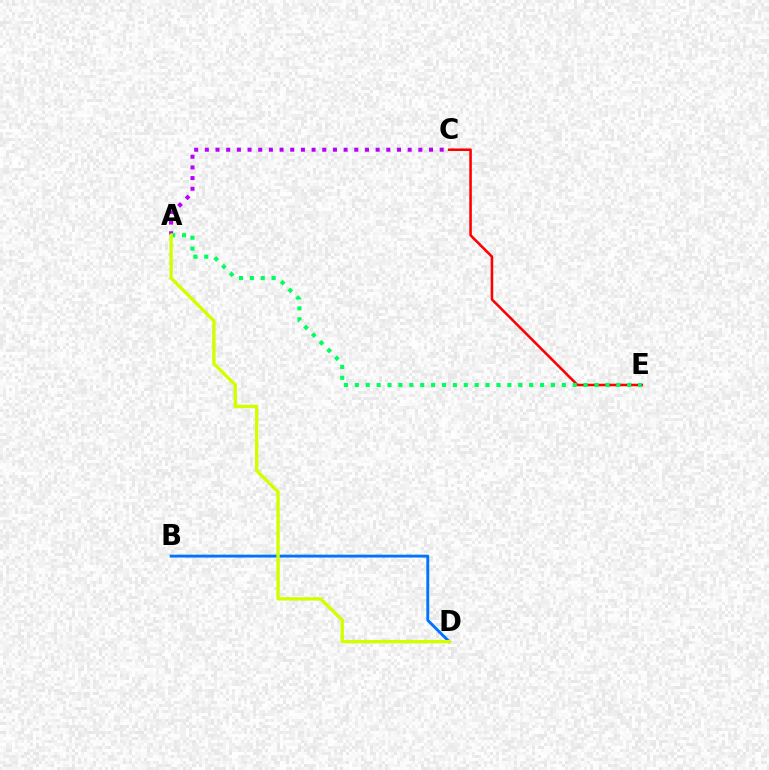{('A', 'C'): [{'color': '#b900ff', 'line_style': 'dotted', 'thickness': 2.9}], ('C', 'E'): [{'color': '#ff0000', 'line_style': 'solid', 'thickness': 1.84}], ('A', 'E'): [{'color': '#00ff5c', 'line_style': 'dotted', 'thickness': 2.96}], ('B', 'D'): [{'color': '#0074ff', 'line_style': 'solid', 'thickness': 2.08}], ('A', 'D'): [{'color': '#d1ff00', 'line_style': 'solid', 'thickness': 2.41}]}